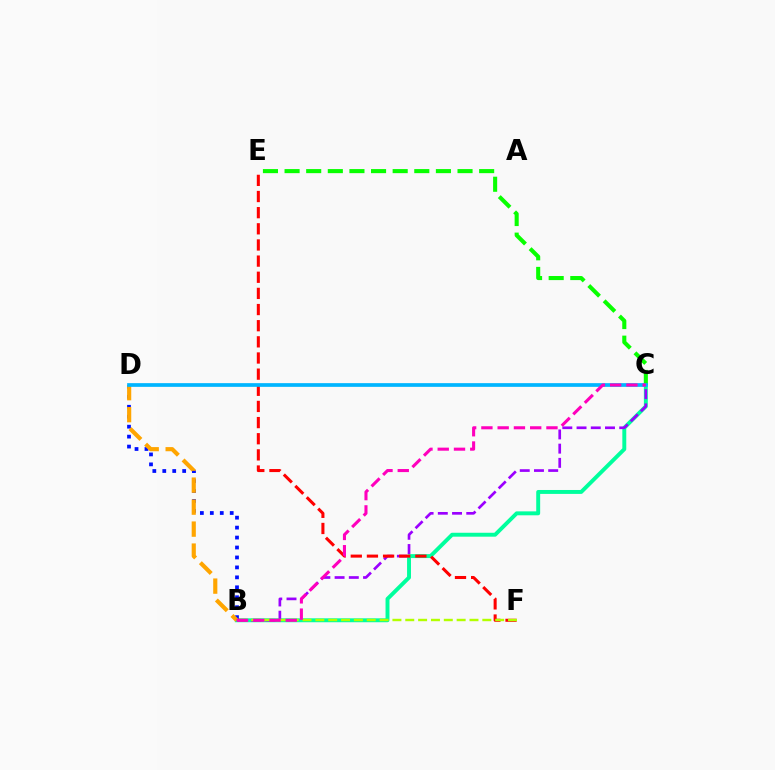{('B', 'C'): [{'color': '#00ff9d', 'line_style': 'solid', 'thickness': 2.82}, {'color': '#9b00ff', 'line_style': 'dashed', 'thickness': 1.93}, {'color': '#ff00bd', 'line_style': 'dashed', 'thickness': 2.21}], ('B', 'D'): [{'color': '#0010ff', 'line_style': 'dotted', 'thickness': 2.7}, {'color': '#ffa500', 'line_style': 'dashed', 'thickness': 2.99}], ('C', 'E'): [{'color': '#08ff00', 'line_style': 'dashed', 'thickness': 2.94}], ('E', 'F'): [{'color': '#ff0000', 'line_style': 'dashed', 'thickness': 2.19}], ('C', 'D'): [{'color': '#00b5ff', 'line_style': 'solid', 'thickness': 2.67}], ('B', 'F'): [{'color': '#b3ff00', 'line_style': 'dashed', 'thickness': 1.74}]}